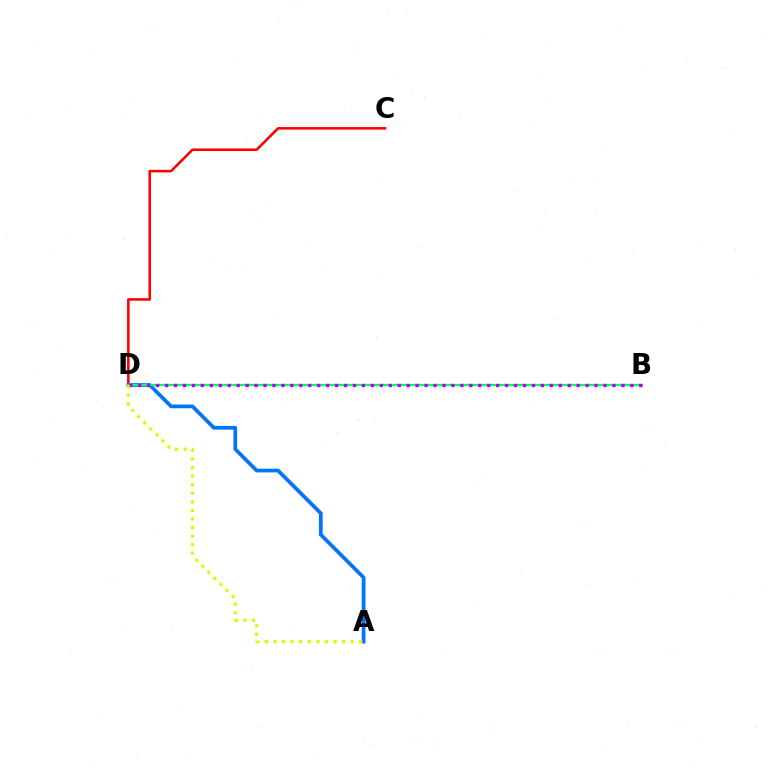{('C', 'D'): [{'color': '#ff0000', 'line_style': 'solid', 'thickness': 1.85}], ('A', 'D'): [{'color': '#0074ff', 'line_style': 'solid', 'thickness': 2.66}, {'color': '#d1ff00', 'line_style': 'dotted', 'thickness': 2.33}], ('B', 'D'): [{'color': '#00ff5c', 'line_style': 'solid', 'thickness': 1.62}, {'color': '#b900ff', 'line_style': 'dotted', 'thickness': 2.43}]}